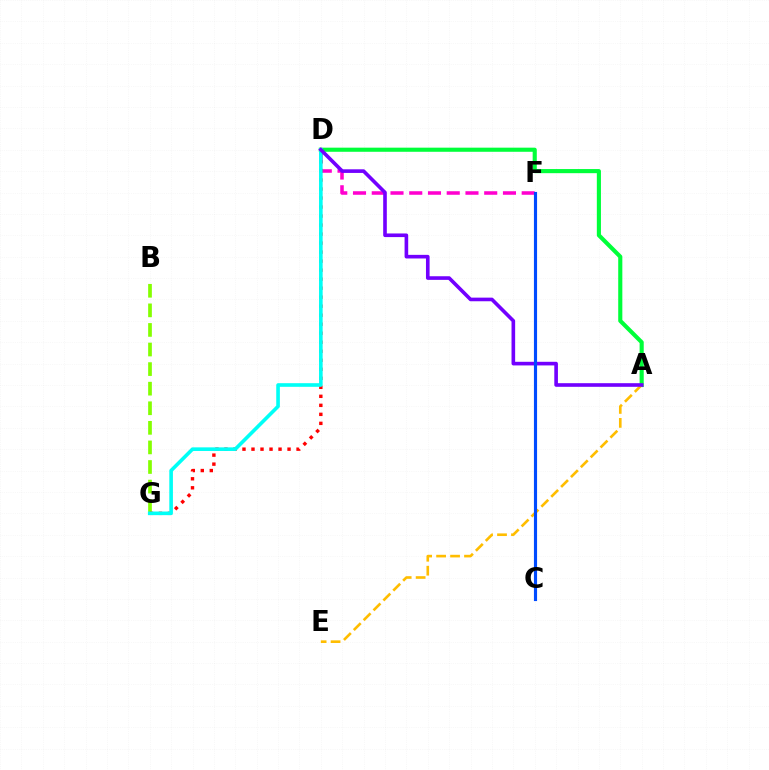{('A', 'D'): [{'color': '#00ff39', 'line_style': 'solid', 'thickness': 2.97}, {'color': '#7200ff', 'line_style': 'solid', 'thickness': 2.61}], ('D', 'F'): [{'color': '#ff00cf', 'line_style': 'dashed', 'thickness': 2.55}], ('A', 'E'): [{'color': '#ffbd00', 'line_style': 'dashed', 'thickness': 1.9}], ('B', 'G'): [{'color': '#84ff00', 'line_style': 'dashed', 'thickness': 2.66}], ('D', 'G'): [{'color': '#ff0000', 'line_style': 'dotted', 'thickness': 2.45}, {'color': '#00fff6', 'line_style': 'solid', 'thickness': 2.61}], ('C', 'F'): [{'color': '#004bff', 'line_style': 'solid', 'thickness': 2.26}]}